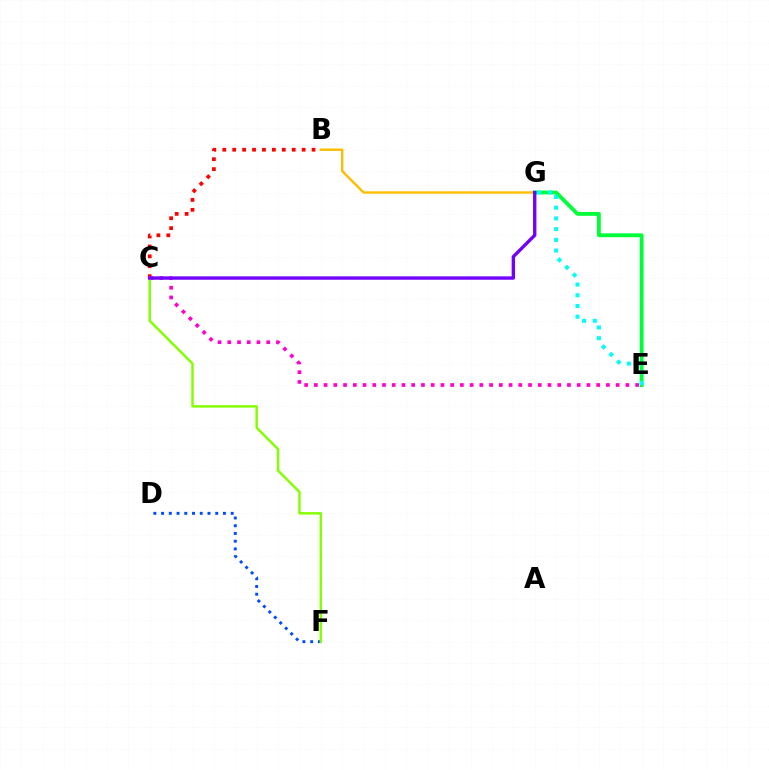{('B', 'G'): [{'color': '#ffbd00', 'line_style': 'solid', 'thickness': 1.74}], ('D', 'F'): [{'color': '#004bff', 'line_style': 'dotted', 'thickness': 2.1}], ('B', 'C'): [{'color': '#ff0000', 'line_style': 'dotted', 'thickness': 2.7}], ('C', 'E'): [{'color': '#ff00cf', 'line_style': 'dotted', 'thickness': 2.65}], ('E', 'G'): [{'color': '#00ff39', 'line_style': 'solid', 'thickness': 2.76}, {'color': '#00fff6', 'line_style': 'dotted', 'thickness': 2.91}], ('C', 'F'): [{'color': '#84ff00', 'line_style': 'solid', 'thickness': 1.77}], ('C', 'G'): [{'color': '#7200ff', 'line_style': 'solid', 'thickness': 2.42}]}